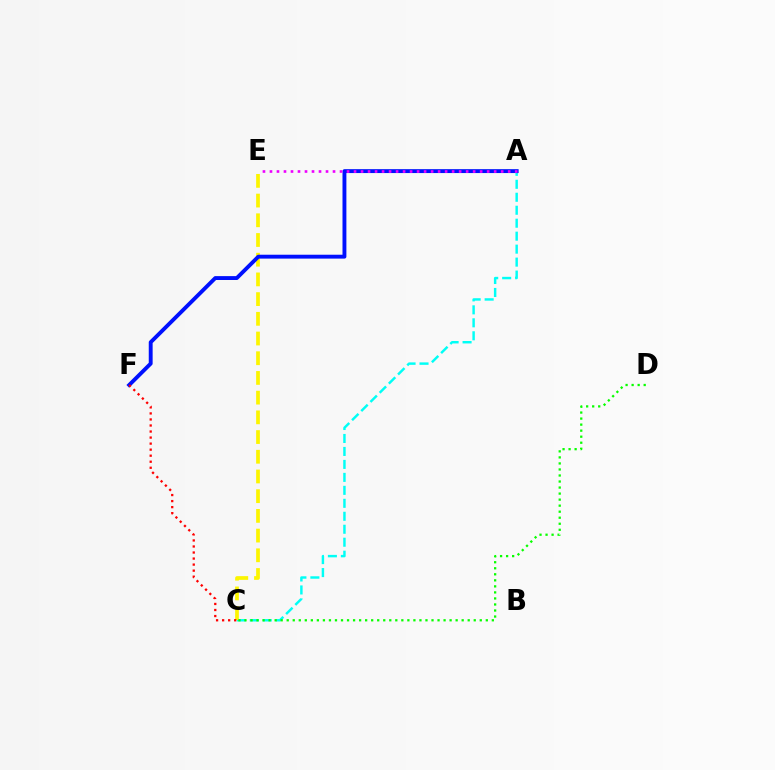{('A', 'C'): [{'color': '#00fff6', 'line_style': 'dashed', 'thickness': 1.76}], ('C', 'E'): [{'color': '#fcf500', 'line_style': 'dashed', 'thickness': 2.68}], ('C', 'D'): [{'color': '#08ff00', 'line_style': 'dotted', 'thickness': 1.64}], ('A', 'F'): [{'color': '#0010ff', 'line_style': 'solid', 'thickness': 2.8}], ('C', 'F'): [{'color': '#ff0000', 'line_style': 'dotted', 'thickness': 1.64}], ('A', 'E'): [{'color': '#ee00ff', 'line_style': 'dotted', 'thickness': 1.9}]}